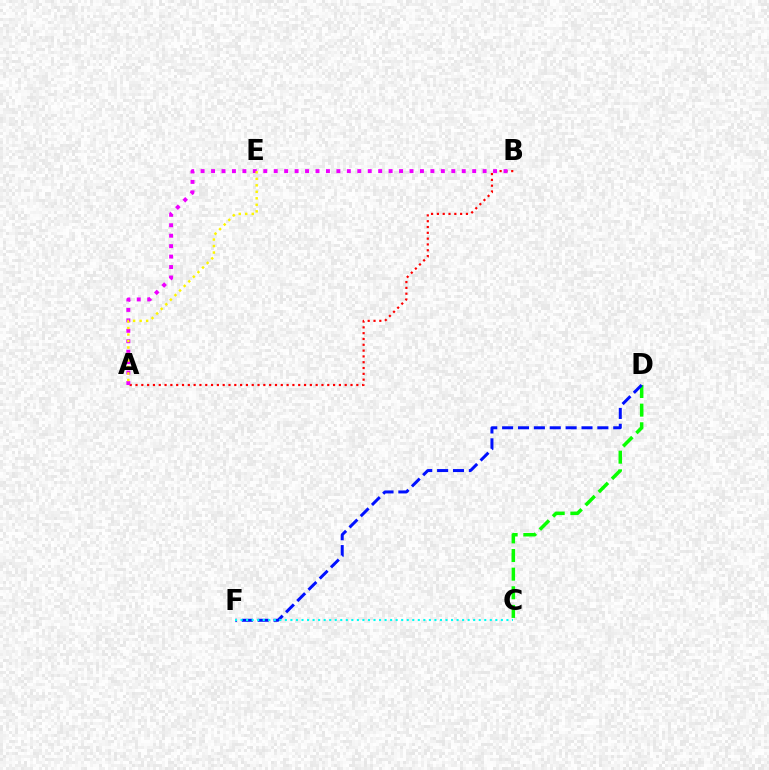{('A', 'B'): [{'color': '#ff0000', 'line_style': 'dotted', 'thickness': 1.58}, {'color': '#ee00ff', 'line_style': 'dotted', 'thickness': 2.84}], ('C', 'D'): [{'color': '#08ff00', 'line_style': 'dashed', 'thickness': 2.53}], ('D', 'F'): [{'color': '#0010ff', 'line_style': 'dashed', 'thickness': 2.16}], ('A', 'E'): [{'color': '#fcf500', 'line_style': 'dotted', 'thickness': 1.77}], ('C', 'F'): [{'color': '#00fff6', 'line_style': 'dotted', 'thickness': 1.5}]}